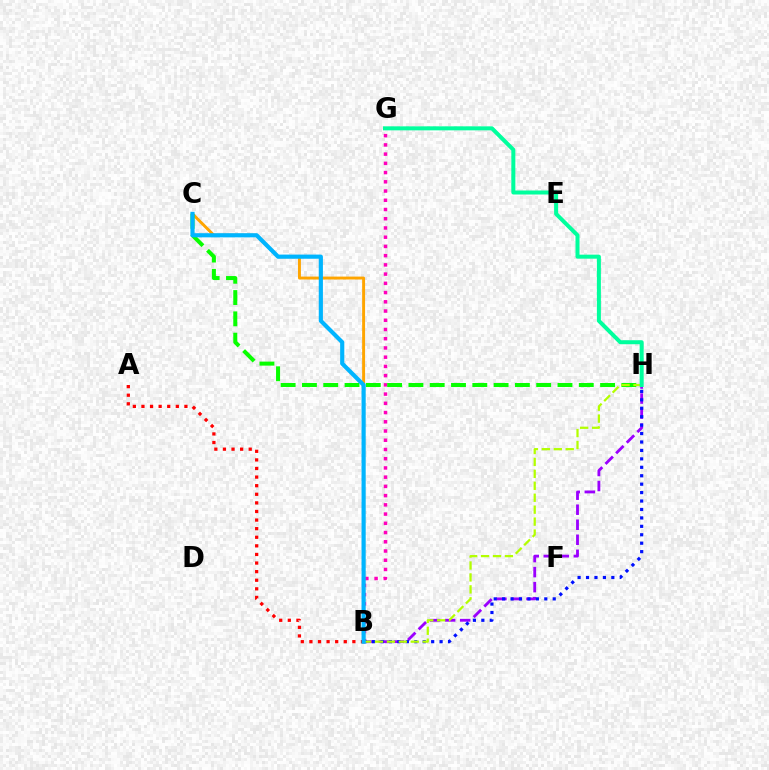{('B', 'G'): [{'color': '#ff00bd', 'line_style': 'dotted', 'thickness': 2.51}], ('B', 'H'): [{'color': '#9b00ff', 'line_style': 'dashed', 'thickness': 2.04}, {'color': '#0010ff', 'line_style': 'dotted', 'thickness': 2.29}, {'color': '#b3ff00', 'line_style': 'dashed', 'thickness': 1.62}], ('B', 'C'): [{'color': '#ffa500', 'line_style': 'solid', 'thickness': 2.11}, {'color': '#00b5ff', 'line_style': 'solid', 'thickness': 2.99}], ('C', 'H'): [{'color': '#08ff00', 'line_style': 'dashed', 'thickness': 2.89}], ('A', 'B'): [{'color': '#ff0000', 'line_style': 'dotted', 'thickness': 2.34}], ('G', 'H'): [{'color': '#00ff9d', 'line_style': 'solid', 'thickness': 2.88}]}